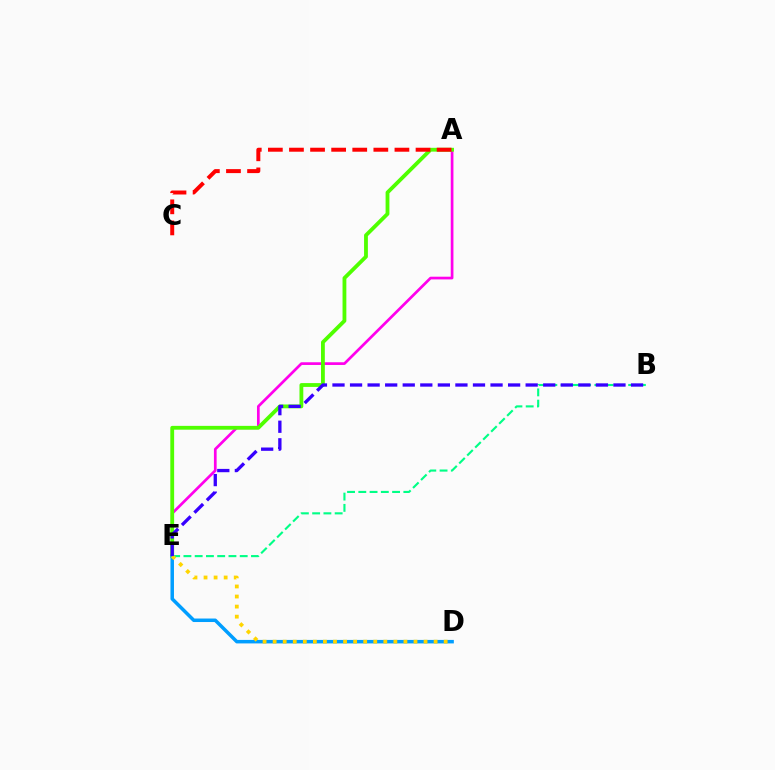{('B', 'E'): [{'color': '#00ff86', 'line_style': 'dashed', 'thickness': 1.53}, {'color': '#3700ff', 'line_style': 'dashed', 'thickness': 2.39}], ('A', 'E'): [{'color': '#ff00ed', 'line_style': 'solid', 'thickness': 1.95}, {'color': '#4fff00', 'line_style': 'solid', 'thickness': 2.75}], ('A', 'C'): [{'color': '#ff0000', 'line_style': 'dashed', 'thickness': 2.87}], ('D', 'E'): [{'color': '#009eff', 'line_style': 'solid', 'thickness': 2.52}, {'color': '#ffd500', 'line_style': 'dotted', 'thickness': 2.73}]}